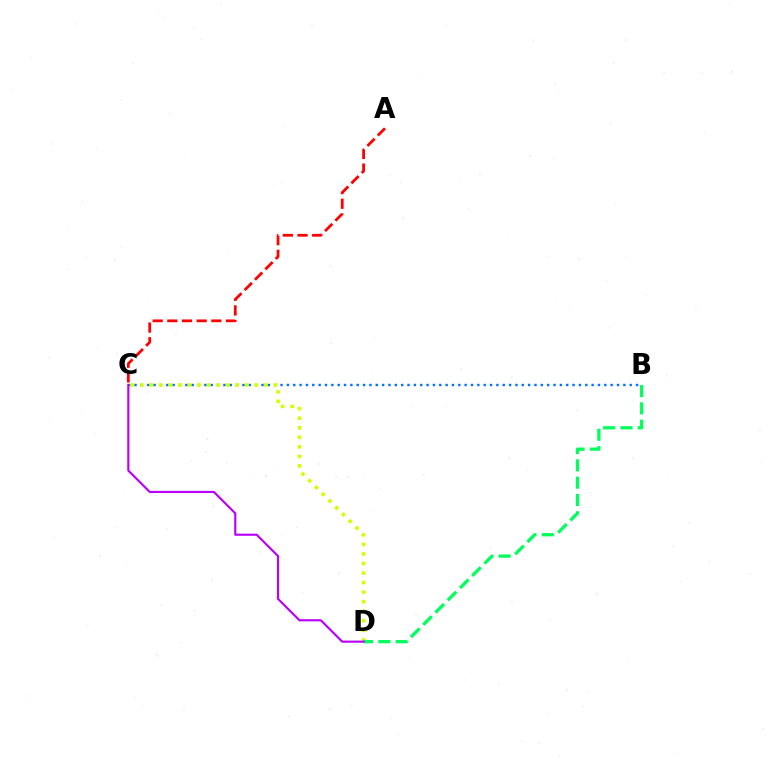{('B', 'C'): [{'color': '#0074ff', 'line_style': 'dotted', 'thickness': 1.72}], ('C', 'D'): [{'color': '#d1ff00', 'line_style': 'dotted', 'thickness': 2.59}, {'color': '#b900ff', 'line_style': 'solid', 'thickness': 1.55}], ('A', 'C'): [{'color': '#ff0000', 'line_style': 'dashed', 'thickness': 1.99}], ('B', 'D'): [{'color': '#00ff5c', 'line_style': 'dashed', 'thickness': 2.35}]}